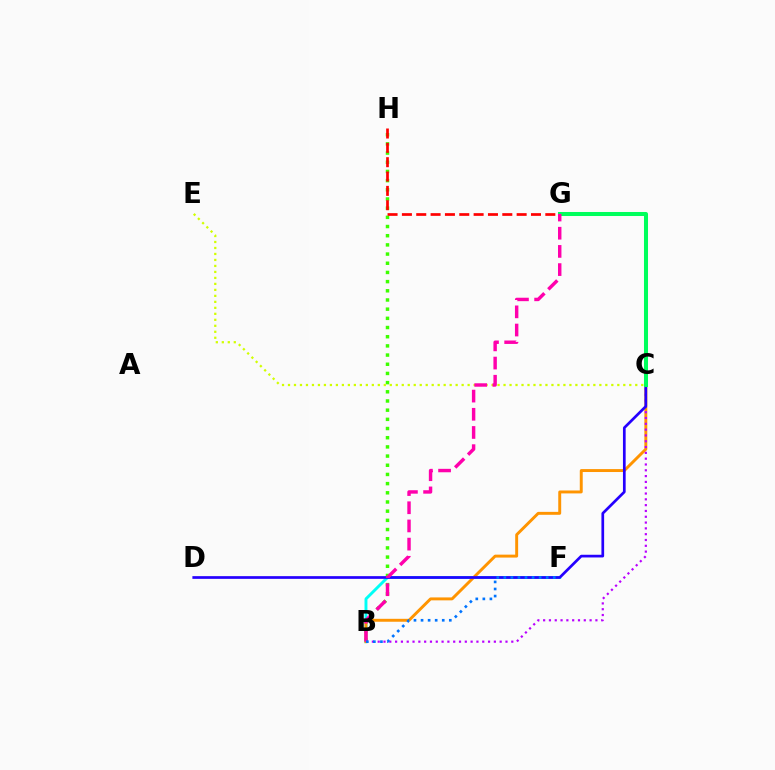{('B', 'H'): [{'color': '#3dff00', 'line_style': 'dotted', 'thickness': 2.49}], ('B', 'F'): [{'color': '#00fff6', 'line_style': 'solid', 'thickness': 2.1}, {'color': '#0074ff', 'line_style': 'dotted', 'thickness': 1.92}], ('B', 'C'): [{'color': '#ff9400', 'line_style': 'solid', 'thickness': 2.11}, {'color': '#b900ff', 'line_style': 'dotted', 'thickness': 1.58}], ('G', 'H'): [{'color': '#ff0000', 'line_style': 'dashed', 'thickness': 1.95}], ('C', 'E'): [{'color': '#d1ff00', 'line_style': 'dotted', 'thickness': 1.63}], ('C', 'D'): [{'color': '#2500ff', 'line_style': 'solid', 'thickness': 1.95}], ('C', 'G'): [{'color': '#00ff5c', 'line_style': 'solid', 'thickness': 2.9}], ('B', 'G'): [{'color': '#ff00ac', 'line_style': 'dashed', 'thickness': 2.47}]}